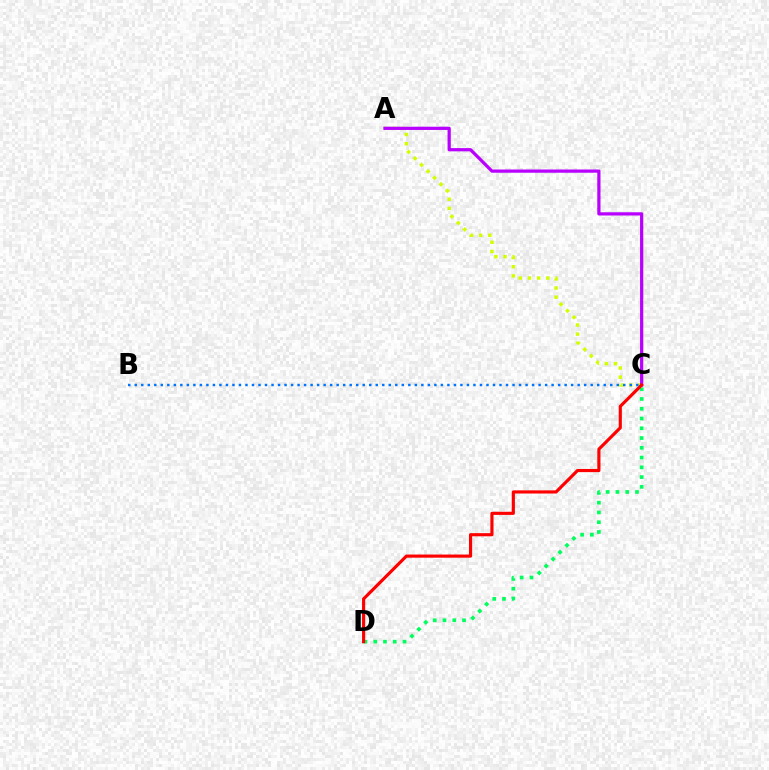{('A', 'C'): [{'color': '#d1ff00', 'line_style': 'dotted', 'thickness': 2.49}, {'color': '#b900ff', 'line_style': 'solid', 'thickness': 2.33}], ('B', 'C'): [{'color': '#0074ff', 'line_style': 'dotted', 'thickness': 1.77}], ('C', 'D'): [{'color': '#00ff5c', 'line_style': 'dotted', 'thickness': 2.65}, {'color': '#ff0000', 'line_style': 'solid', 'thickness': 2.27}]}